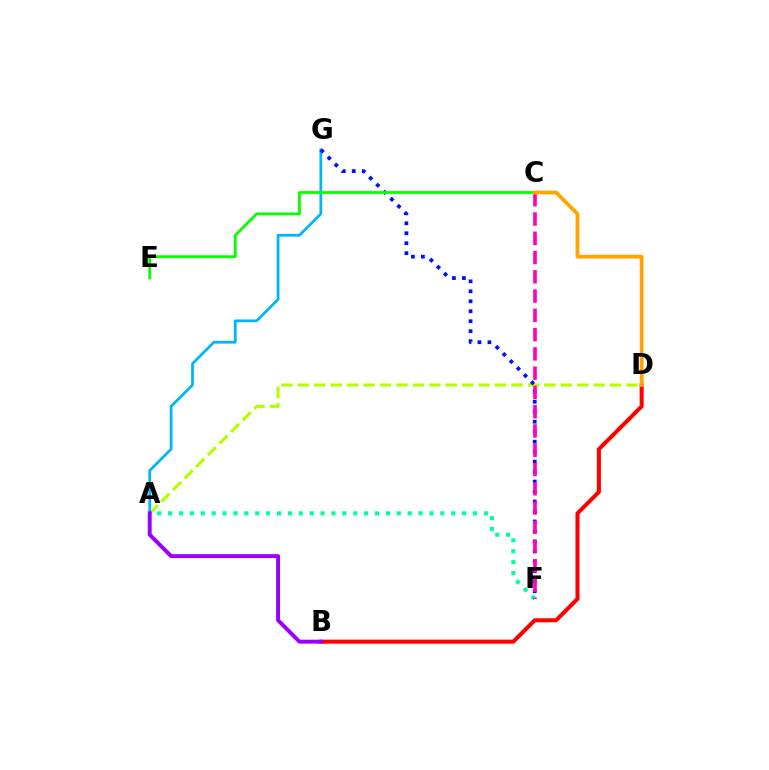{('A', 'D'): [{'color': '#b3ff00', 'line_style': 'dashed', 'thickness': 2.23}], ('A', 'G'): [{'color': '#00b5ff', 'line_style': 'solid', 'thickness': 1.99}], ('F', 'G'): [{'color': '#0010ff', 'line_style': 'dotted', 'thickness': 2.71}], ('A', 'F'): [{'color': '#00ff9d', 'line_style': 'dotted', 'thickness': 2.96}], ('C', 'E'): [{'color': '#08ff00', 'line_style': 'solid', 'thickness': 2.01}], ('C', 'F'): [{'color': '#ff00bd', 'line_style': 'dashed', 'thickness': 2.62}], ('B', 'D'): [{'color': '#ff0000', 'line_style': 'solid', 'thickness': 2.91}], ('A', 'B'): [{'color': '#9b00ff', 'line_style': 'solid', 'thickness': 2.83}], ('C', 'D'): [{'color': '#ffa500', 'line_style': 'solid', 'thickness': 2.74}]}